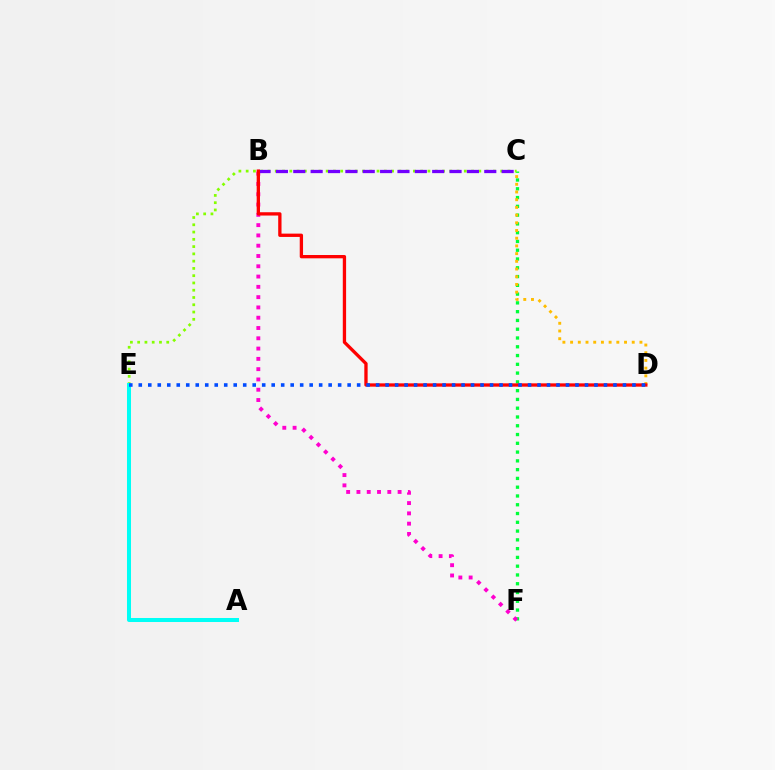{('C', 'F'): [{'color': '#00ff39', 'line_style': 'dotted', 'thickness': 2.38}], ('C', 'E'): [{'color': '#84ff00', 'line_style': 'dotted', 'thickness': 1.98}], ('B', 'F'): [{'color': '#ff00cf', 'line_style': 'dotted', 'thickness': 2.8}], ('B', 'C'): [{'color': '#7200ff', 'line_style': 'dashed', 'thickness': 2.36}], ('C', 'D'): [{'color': '#ffbd00', 'line_style': 'dotted', 'thickness': 2.09}], ('B', 'D'): [{'color': '#ff0000', 'line_style': 'solid', 'thickness': 2.38}], ('A', 'E'): [{'color': '#00fff6', 'line_style': 'solid', 'thickness': 2.89}], ('D', 'E'): [{'color': '#004bff', 'line_style': 'dotted', 'thickness': 2.58}]}